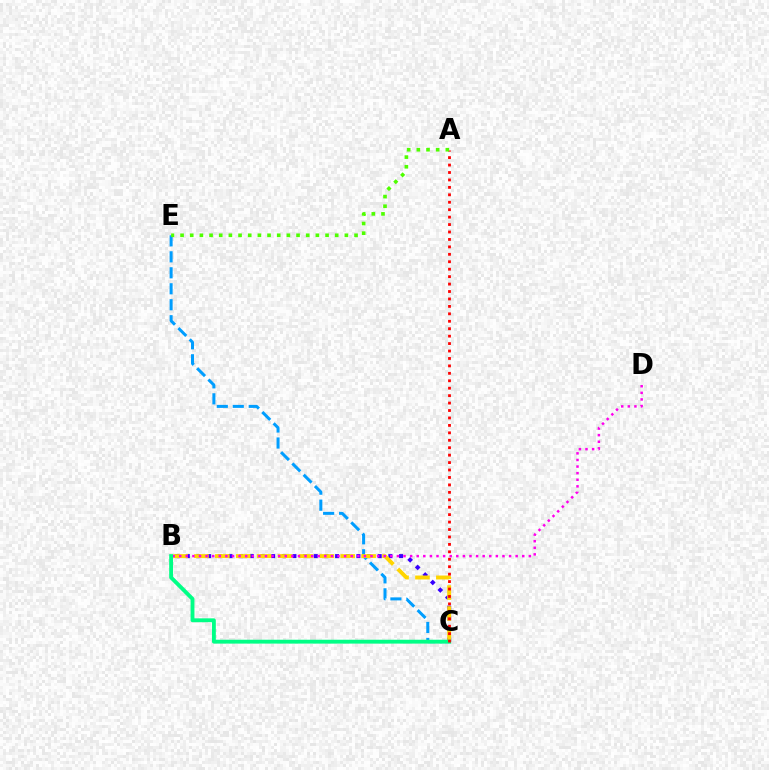{('B', 'C'): [{'color': '#3700ff', 'line_style': 'dotted', 'thickness': 2.9}, {'color': '#ffd500', 'line_style': 'dashed', 'thickness': 2.84}, {'color': '#00ff86', 'line_style': 'solid', 'thickness': 2.78}], ('C', 'E'): [{'color': '#009eff', 'line_style': 'dashed', 'thickness': 2.17}], ('B', 'D'): [{'color': '#ff00ed', 'line_style': 'dotted', 'thickness': 1.79}], ('A', 'C'): [{'color': '#ff0000', 'line_style': 'dotted', 'thickness': 2.02}], ('A', 'E'): [{'color': '#4fff00', 'line_style': 'dotted', 'thickness': 2.63}]}